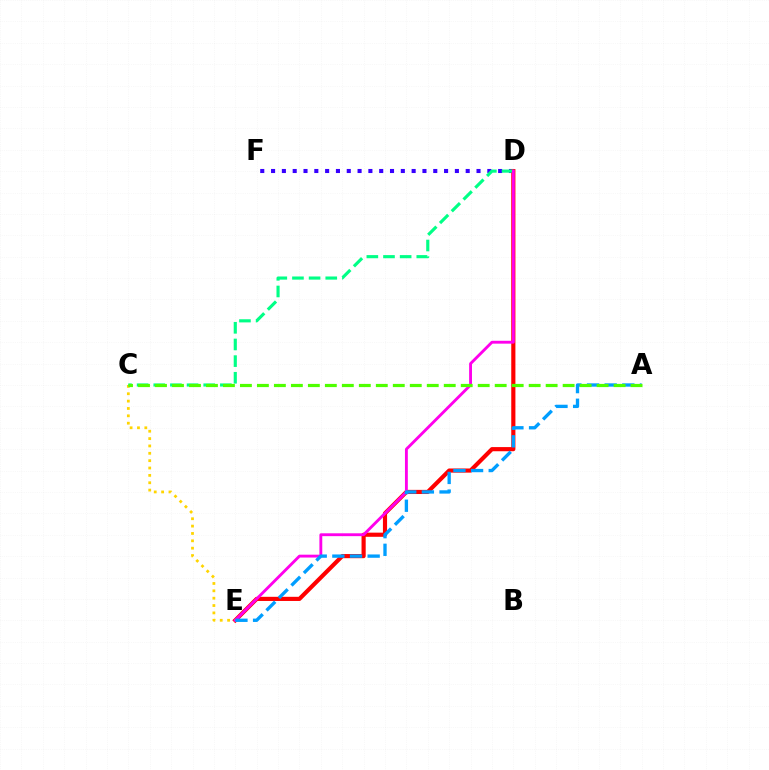{('D', 'F'): [{'color': '#3700ff', 'line_style': 'dotted', 'thickness': 2.94}], ('D', 'E'): [{'color': '#ff0000', 'line_style': 'solid', 'thickness': 2.99}, {'color': '#ff00ed', 'line_style': 'solid', 'thickness': 2.06}], ('C', 'E'): [{'color': '#ffd500', 'line_style': 'dotted', 'thickness': 2.0}], ('C', 'D'): [{'color': '#00ff86', 'line_style': 'dashed', 'thickness': 2.26}], ('A', 'E'): [{'color': '#009eff', 'line_style': 'dashed', 'thickness': 2.4}], ('A', 'C'): [{'color': '#4fff00', 'line_style': 'dashed', 'thickness': 2.31}]}